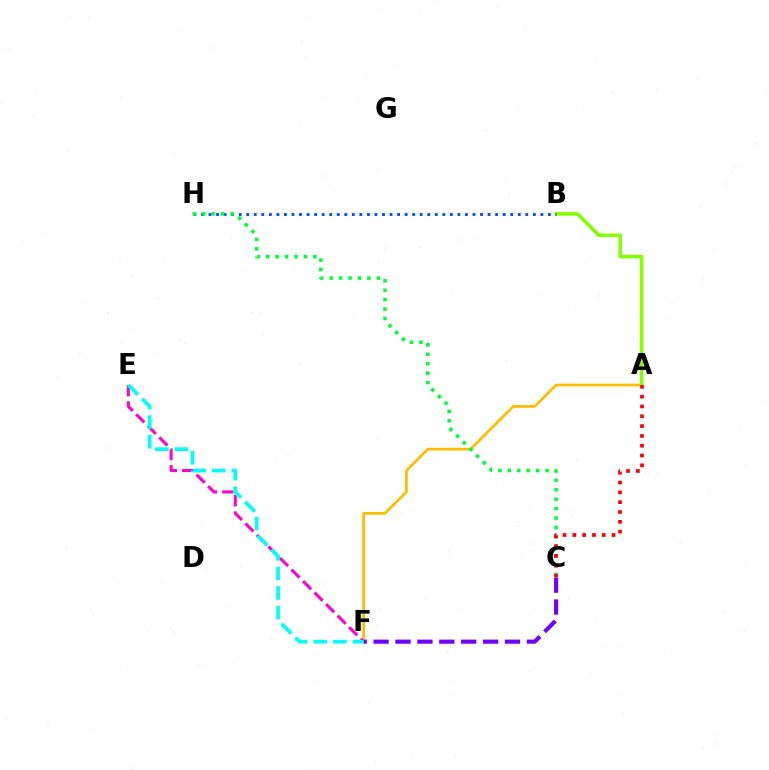{('A', 'F'): [{'color': '#ffbd00', 'line_style': 'solid', 'thickness': 1.96}], ('A', 'B'): [{'color': '#84ff00', 'line_style': 'solid', 'thickness': 2.55}], ('E', 'F'): [{'color': '#ff00cf', 'line_style': 'dashed', 'thickness': 2.22}, {'color': '#00fff6', 'line_style': 'dashed', 'thickness': 2.66}], ('B', 'H'): [{'color': '#004bff', 'line_style': 'dotted', 'thickness': 2.05}], ('C', 'F'): [{'color': '#7200ff', 'line_style': 'dashed', 'thickness': 2.97}], ('C', 'H'): [{'color': '#00ff39', 'line_style': 'dotted', 'thickness': 2.56}], ('A', 'C'): [{'color': '#ff0000', 'line_style': 'dotted', 'thickness': 2.67}]}